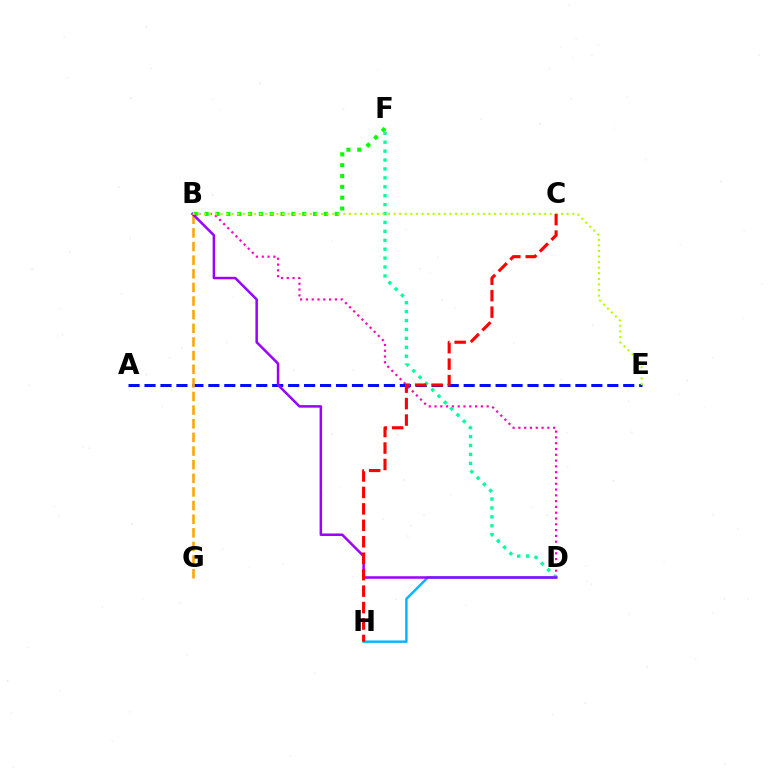{('B', 'D'): [{'color': '#ff00bd', 'line_style': 'dotted', 'thickness': 1.57}, {'color': '#9b00ff', 'line_style': 'solid', 'thickness': 1.8}], ('A', 'E'): [{'color': '#0010ff', 'line_style': 'dashed', 'thickness': 2.17}], ('D', 'H'): [{'color': '#00b5ff', 'line_style': 'solid', 'thickness': 1.75}], ('B', 'F'): [{'color': '#08ff00', 'line_style': 'dotted', 'thickness': 2.95}], ('B', 'G'): [{'color': '#ffa500', 'line_style': 'dashed', 'thickness': 1.85}], ('D', 'F'): [{'color': '#00ff9d', 'line_style': 'dotted', 'thickness': 2.42}], ('B', 'E'): [{'color': '#b3ff00', 'line_style': 'dotted', 'thickness': 1.52}], ('C', 'H'): [{'color': '#ff0000', 'line_style': 'dashed', 'thickness': 2.23}]}